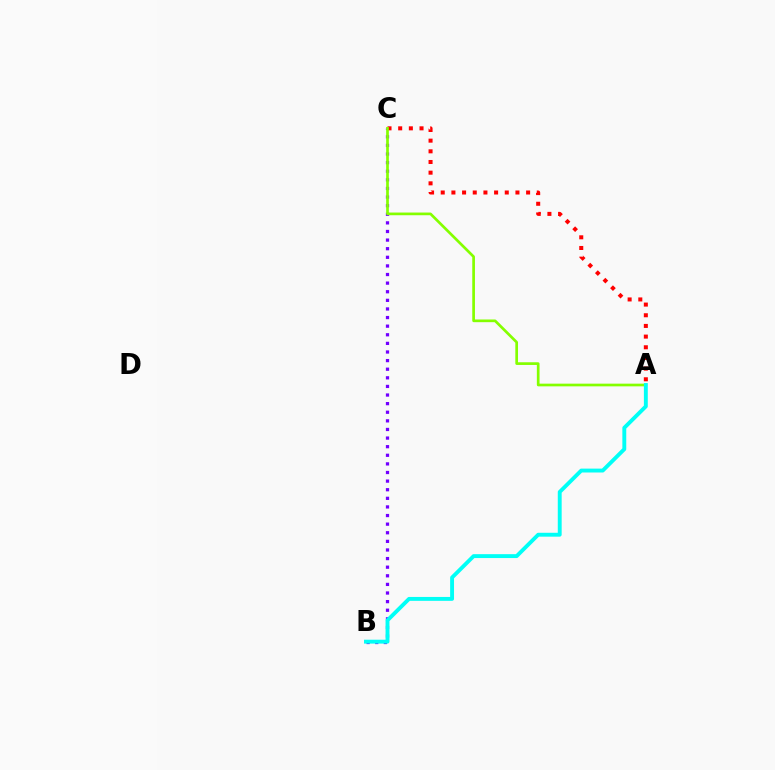{('B', 'C'): [{'color': '#7200ff', 'line_style': 'dotted', 'thickness': 2.34}], ('A', 'C'): [{'color': '#ff0000', 'line_style': 'dotted', 'thickness': 2.9}, {'color': '#84ff00', 'line_style': 'solid', 'thickness': 1.94}], ('A', 'B'): [{'color': '#00fff6', 'line_style': 'solid', 'thickness': 2.8}]}